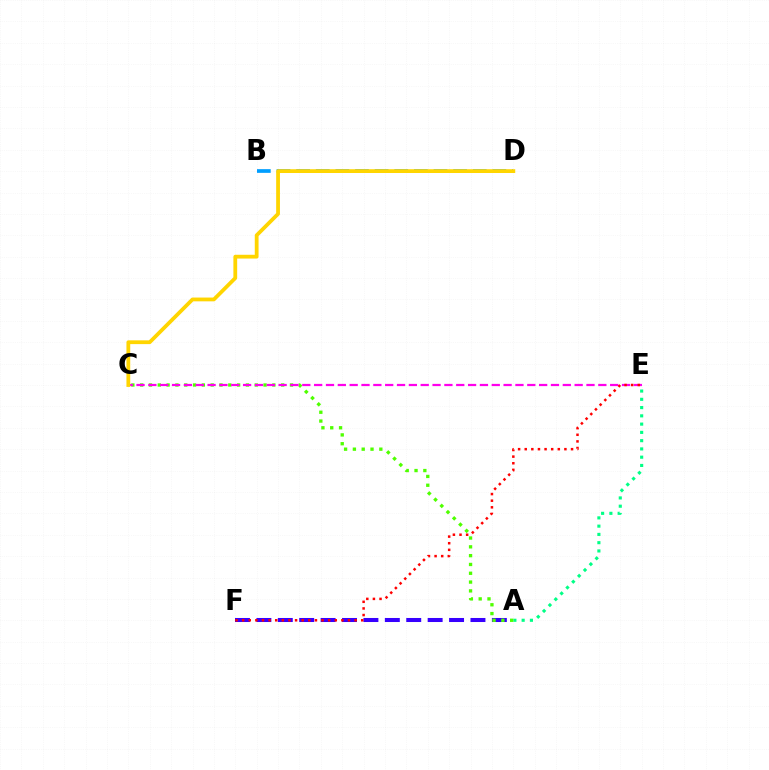{('A', 'F'): [{'color': '#3700ff', 'line_style': 'dashed', 'thickness': 2.91}], ('A', 'E'): [{'color': '#00ff86', 'line_style': 'dotted', 'thickness': 2.25}], ('A', 'C'): [{'color': '#4fff00', 'line_style': 'dotted', 'thickness': 2.39}], ('B', 'D'): [{'color': '#009eff', 'line_style': 'dashed', 'thickness': 2.67}], ('C', 'E'): [{'color': '#ff00ed', 'line_style': 'dashed', 'thickness': 1.61}], ('E', 'F'): [{'color': '#ff0000', 'line_style': 'dotted', 'thickness': 1.8}], ('C', 'D'): [{'color': '#ffd500', 'line_style': 'solid', 'thickness': 2.72}]}